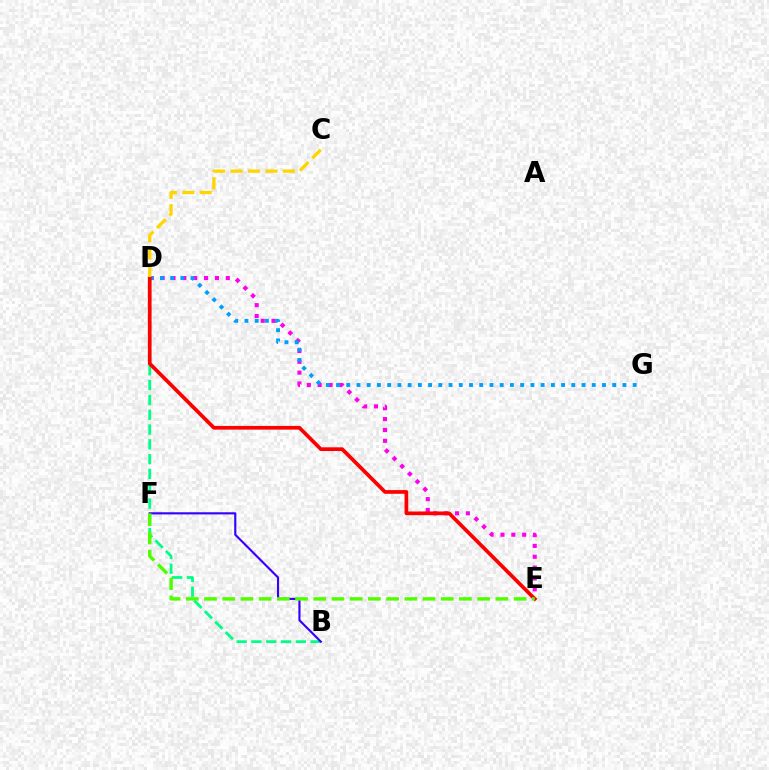{('D', 'E'): [{'color': '#ff00ed', 'line_style': 'dotted', 'thickness': 2.95}, {'color': '#ff0000', 'line_style': 'solid', 'thickness': 2.67}], ('B', 'D'): [{'color': '#00ff86', 'line_style': 'dashed', 'thickness': 2.01}], ('D', 'G'): [{'color': '#009eff', 'line_style': 'dotted', 'thickness': 2.78}], ('C', 'D'): [{'color': '#ffd500', 'line_style': 'dashed', 'thickness': 2.37}], ('B', 'F'): [{'color': '#3700ff', 'line_style': 'solid', 'thickness': 1.55}], ('E', 'F'): [{'color': '#4fff00', 'line_style': 'dashed', 'thickness': 2.47}]}